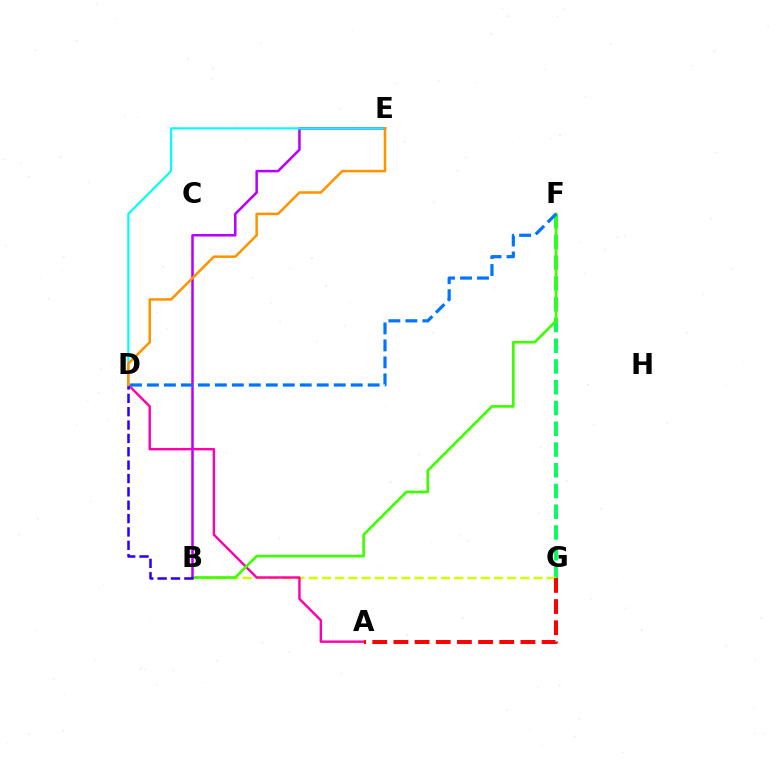{('F', 'G'): [{'color': '#00ff5c', 'line_style': 'dashed', 'thickness': 2.82}], ('B', 'G'): [{'color': '#d1ff00', 'line_style': 'dashed', 'thickness': 1.8}], ('A', 'D'): [{'color': '#ff00ac', 'line_style': 'solid', 'thickness': 1.74}], ('B', 'F'): [{'color': '#3dff00', 'line_style': 'solid', 'thickness': 1.91}], ('B', 'E'): [{'color': '#b900ff', 'line_style': 'solid', 'thickness': 1.82}], ('D', 'F'): [{'color': '#0074ff', 'line_style': 'dashed', 'thickness': 2.31}], ('D', 'E'): [{'color': '#00fff6', 'line_style': 'solid', 'thickness': 1.55}, {'color': '#ff9400', 'line_style': 'solid', 'thickness': 1.83}], ('B', 'D'): [{'color': '#2500ff', 'line_style': 'dashed', 'thickness': 1.81}], ('A', 'G'): [{'color': '#ff0000', 'line_style': 'dashed', 'thickness': 2.88}]}